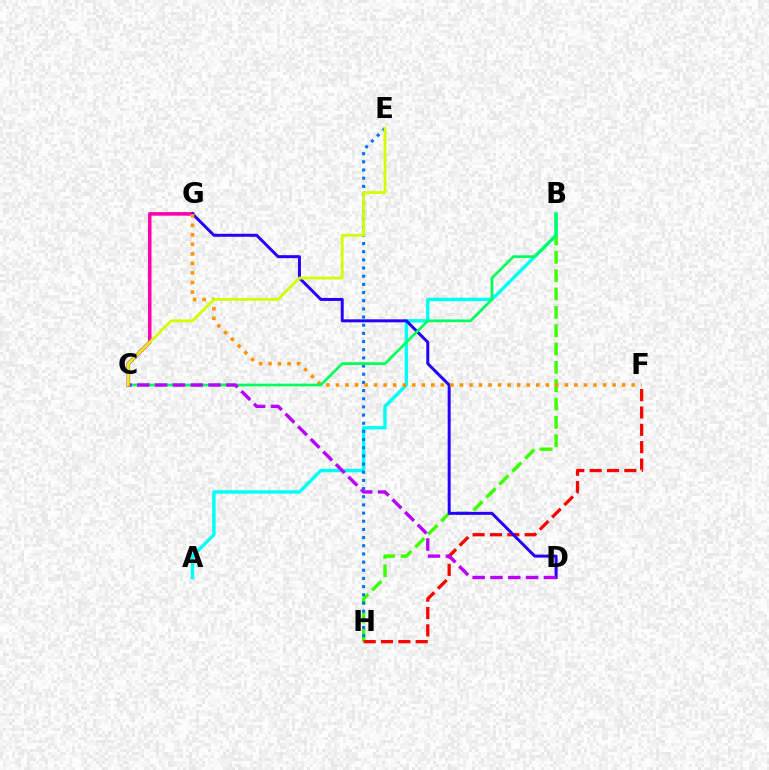{('B', 'H'): [{'color': '#3dff00', 'line_style': 'dashed', 'thickness': 2.49}], ('A', 'B'): [{'color': '#00fff6', 'line_style': 'solid', 'thickness': 2.48}], ('F', 'H'): [{'color': '#ff0000', 'line_style': 'dashed', 'thickness': 2.36}], ('E', 'H'): [{'color': '#0074ff', 'line_style': 'dotted', 'thickness': 2.22}], ('C', 'G'): [{'color': '#ff00ac', 'line_style': 'solid', 'thickness': 2.57}], ('D', 'G'): [{'color': '#2500ff', 'line_style': 'solid', 'thickness': 2.15}], ('F', 'G'): [{'color': '#ff9400', 'line_style': 'dotted', 'thickness': 2.59}], ('B', 'C'): [{'color': '#00ff5c', 'line_style': 'solid', 'thickness': 1.97}], ('C', 'D'): [{'color': '#b900ff', 'line_style': 'dashed', 'thickness': 2.42}], ('C', 'E'): [{'color': '#d1ff00', 'line_style': 'solid', 'thickness': 2.01}]}